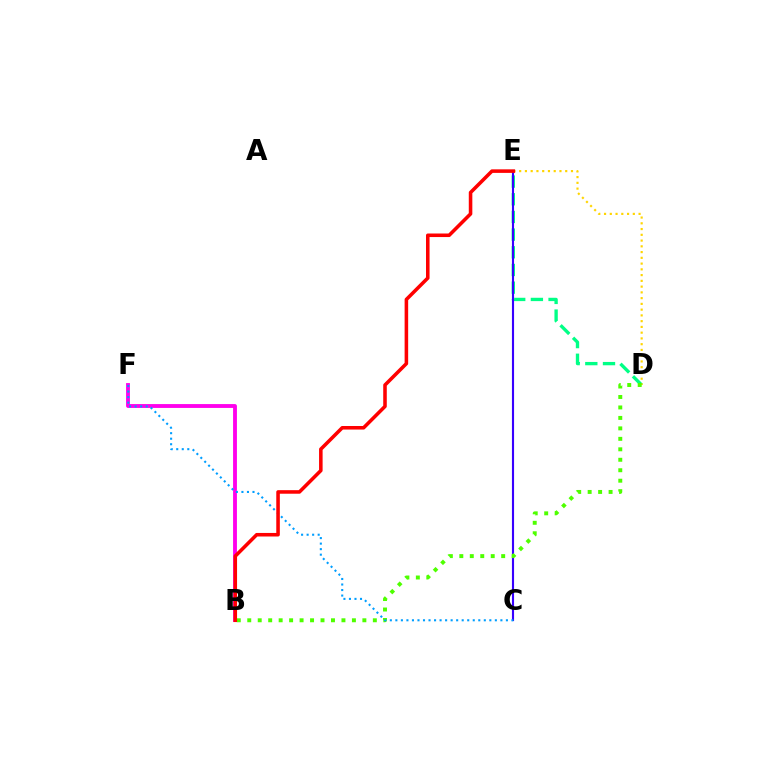{('D', 'E'): [{'color': '#00ff86', 'line_style': 'dashed', 'thickness': 2.4}, {'color': '#ffd500', 'line_style': 'dotted', 'thickness': 1.56}], ('C', 'E'): [{'color': '#3700ff', 'line_style': 'solid', 'thickness': 1.53}], ('B', 'F'): [{'color': '#ff00ed', 'line_style': 'solid', 'thickness': 2.77}], ('B', 'D'): [{'color': '#4fff00', 'line_style': 'dotted', 'thickness': 2.84}], ('C', 'F'): [{'color': '#009eff', 'line_style': 'dotted', 'thickness': 1.5}], ('B', 'E'): [{'color': '#ff0000', 'line_style': 'solid', 'thickness': 2.56}]}